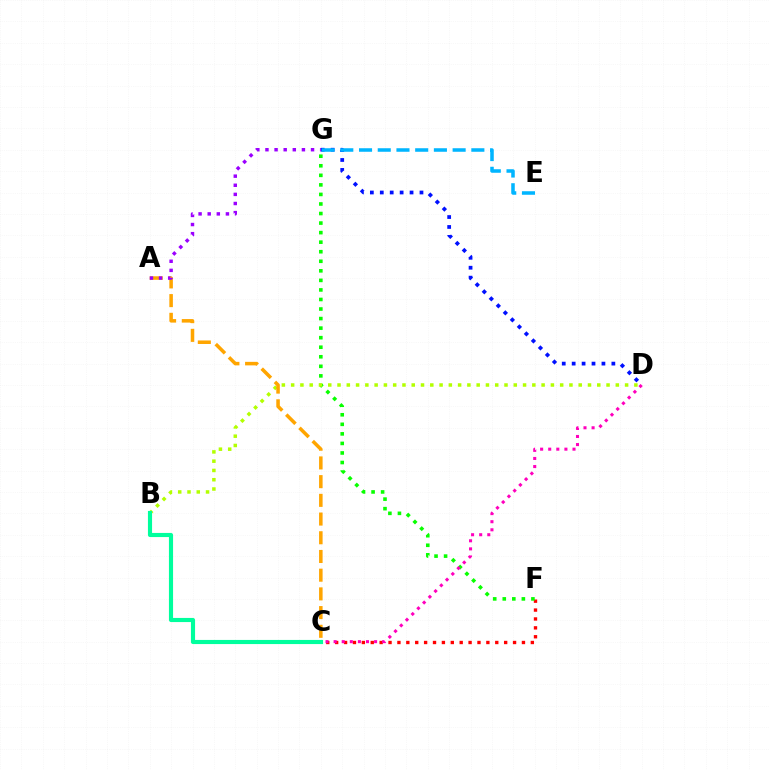{('C', 'F'): [{'color': '#ff0000', 'line_style': 'dotted', 'thickness': 2.42}], ('D', 'G'): [{'color': '#0010ff', 'line_style': 'dotted', 'thickness': 2.7}], ('F', 'G'): [{'color': '#08ff00', 'line_style': 'dotted', 'thickness': 2.59}], ('B', 'D'): [{'color': '#b3ff00', 'line_style': 'dotted', 'thickness': 2.52}], ('A', 'C'): [{'color': '#ffa500', 'line_style': 'dashed', 'thickness': 2.54}], ('A', 'G'): [{'color': '#9b00ff', 'line_style': 'dotted', 'thickness': 2.48}], ('B', 'C'): [{'color': '#00ff9d', 'line_style': 'solid', 'thickness': 2.98}], ('C', 'D'): [{'color': '#ff00bd', 'line_style': 'dotted', 'thickness': 2.2}], ('E', 'G'): [{'color': '#00b5ff', 'line_style': 'dashed', 'thickness': 2.54}]}